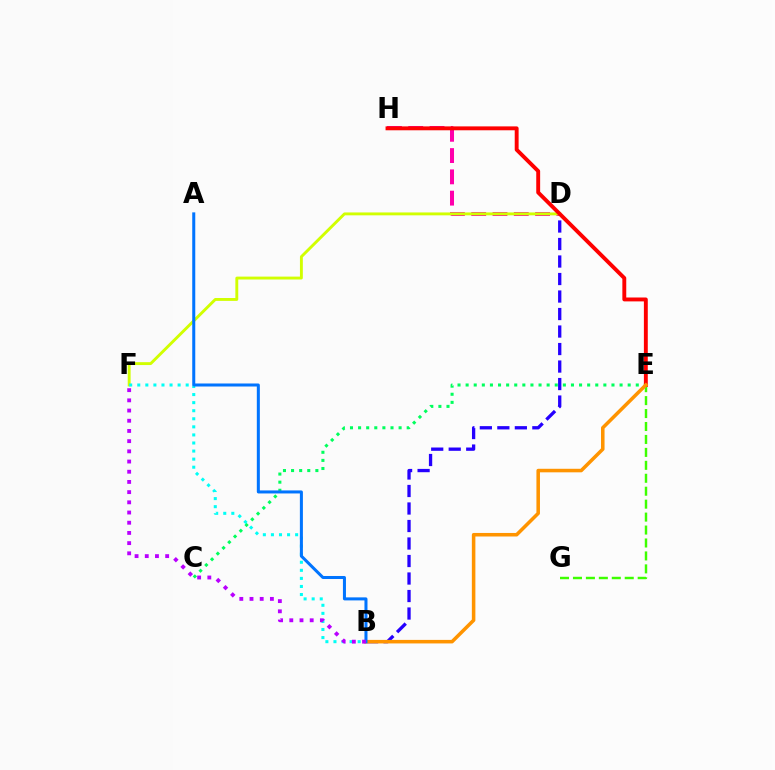{('D', 'H'): [{'color': '#ff00ac', 'line_style': 'dashed', 'thickness': 2.89}], ('D', 'F'): [{'color': '#d1ff00', 'line_style': 'solid', 'thickness': 2.08}], ('E', 'G'): [{'color': '#3dff00', 'line_style': 'dashed', 'thickness': 1.76}], ('C', 'E'): [{'color': '#00ff5c', 'line_style': 'dotted', 'thickness': 2.2}], ('B', 'D'): [{'color': '#2500ff', 'line_style': 'dashed', 'thickness': 2.38}], ('B', 'F'): [{'color': '#00fff6', 'line_style': 'dotted', 'thickness': 2.19}, {'color': '#b900ff', 'line_style': 'dotted', 'thickness': 2.77}], ('E', 'H'): [{'color': '#ff0000', 'line_style': 'solid', 'thickness': 2.8}], ('B', 'E'): [{'color': '#ff9400', 'line_style': 'solid', 'thickness': 2.55}], ('A', 'B'): [{'color': '#0074ff', 'line_style': 'solid', 'thickness': 2.18}]}